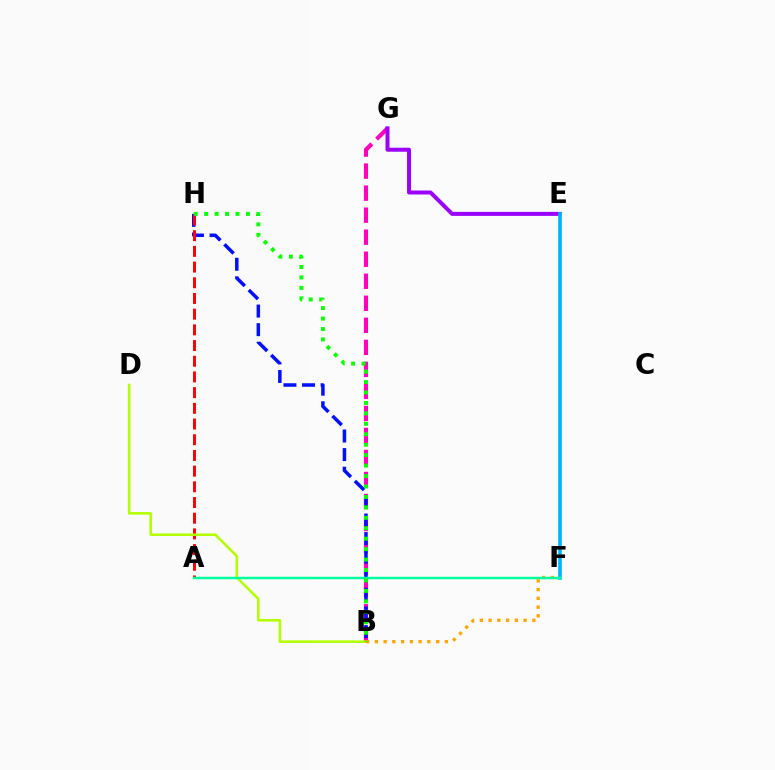{('B', 'G'): [{'color': '#ff00bd', 'line_style': 'dashed', 'thickness': 2.99}], ('B', 'H'): [{'color': '#0010ff', 'line_style': 'dashed', 'thickness': 2.53}, {'color': '#08ff00', 'line_style': 'dotted', 'thickness': 2.84}], ('A', 'H'): [{'color': '#ff0000', 'line_style': 'dashed', 'thickness': 2.13}], ('B', 'D'): [{'color': '#b3ff00', 'line_style': 'solid', 'thickness': 1.85}], ('E', 'G'): [{'color': '#9b00ff', 'line_style': 'solid', 'thickness': 2.87}], ('B', 'F'): [{'color': '#ffa500', 'line_style': 'dotted', 'thickness': 2.38}], ('E', 'F'): [{'color': '#00b5ff', 'line_style': 'solid', 'thickness': 2.63}], ('A', 'F'): [{'color': '#00ff9d', 'line_style': 'solid', 'thickness': 1.8}]}